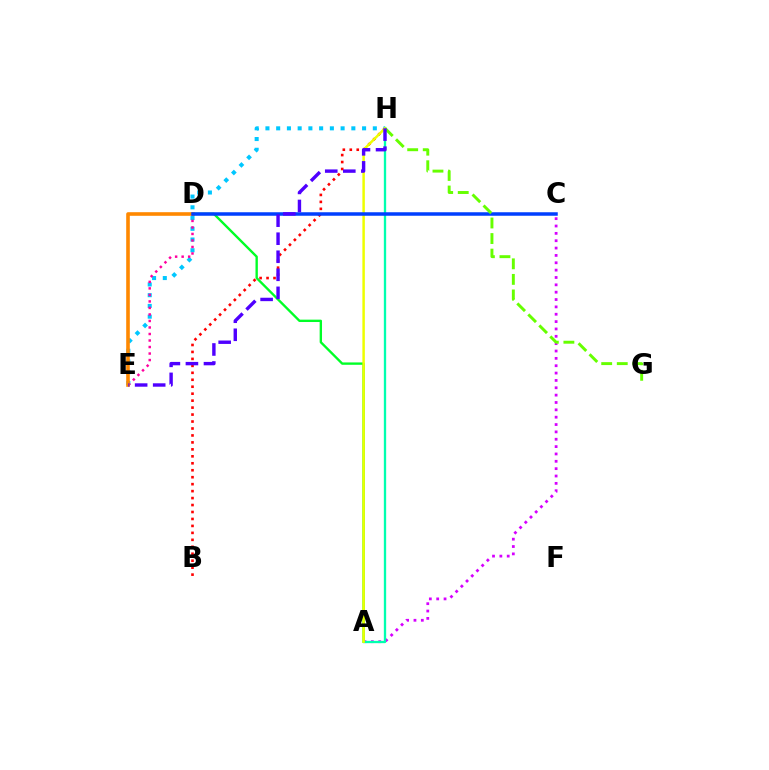{('E', 'H'): [{'color': '#00c7ff', 'line_style': 'dotted', 'thickness': 2.92}, {'color': '#4f00ff', 'line_style': 'dashed', 'thickness': 2.45}], ('A', 'C'): [{'color': '#d600ff', 'line_style': 'dotted', 'thickness': 2.0}], ('A', 'H'): [{'color': '#00ffaf', 'line_style': 'solid', 'thickness': 1.67}, {'color': '#eeff00', 'line_style': 'solid', 'thickness': 1.79}], ('B', 'H'): [{'color': '#ff0000', 'line_style': 'dotted', 'thickness': 1.89}], ('A', 'D'): [{'color': '#00ff27', 'line_style': 'solid', 'thickness': 1.7}], ('D', 'E'): [{'color': '#ff00a0', 'line_style': 'dotted', 'thickness': 1.77}, {'color': '#ff8800', 'line_style': 'solid', 'thickness': 2.6}], ('C', 'D'): [{'color': '#003fff', 'line_style': 'solid', 'thickness': 2.52}], ('G', 'H'): [{'color': '#66ff00', 'line_style': 'dashed', 'thickness': 2.11}]}